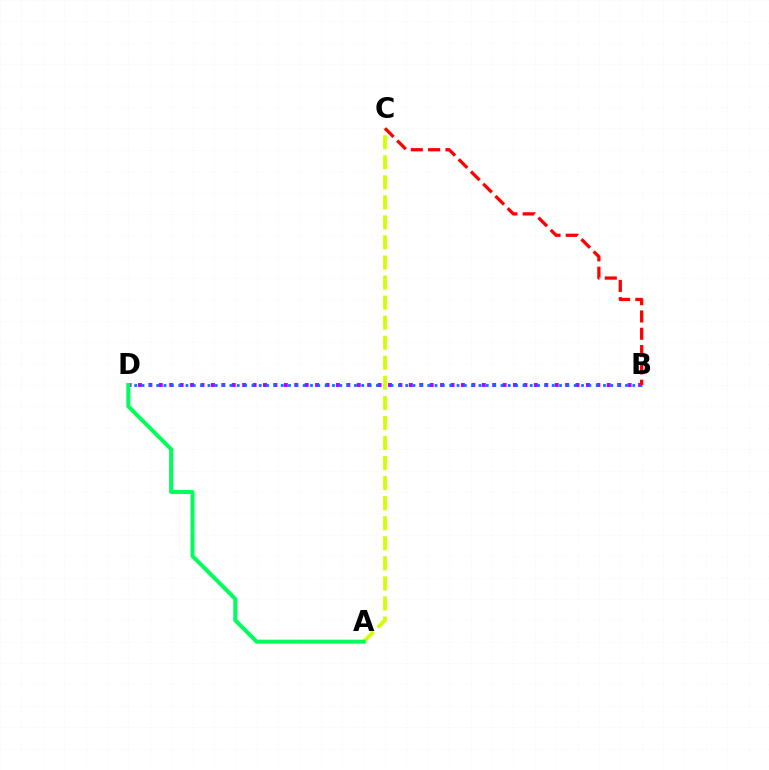{('B', 'D'): [{'color': '#b900ff', 'line_style': 'dotted', 'thickness': 2.83}, {'color': '#0074ff', 'line_style': 'dotted', 'thickness': 1.99}], ('A', 'C'): [{'color': '#d1ff00', 'line_style': 'dashed', 'thickness': 2.72}], ('B', 'C'): [{'color': '#ff0000', 'line_style': 'dashed', 'thickness': 2.35}], ('A', 'D'): [{'color': '#00ff5c', 'line_style': 'solid', 'thickness': 2.87}]}